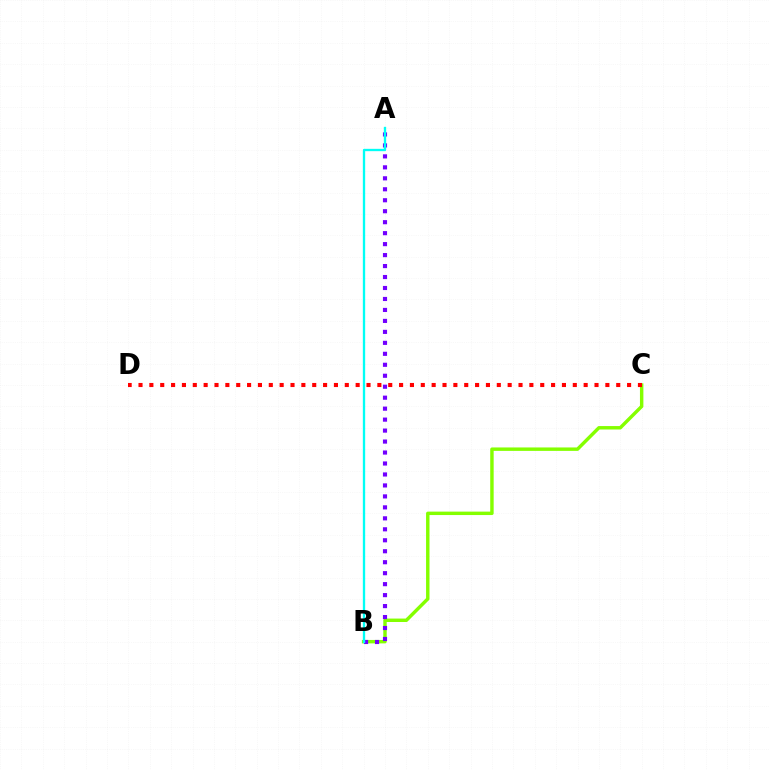{('B', 'C'): [{'color': '#84ff00', 'line_style': 'solid', 'thickness': 2.47}], ('A', 'B'): [{'color': '#7200ff', 'line_style': 'dotted', 'thickness': 2.98}, {'color': '#00fff6', 'line_style': 'solid', 'thickness': 1.68}], ('C', 'D'): [{'color': '#ff0000', 'line_style': 'dotted', 'thickness': 2.95}]}